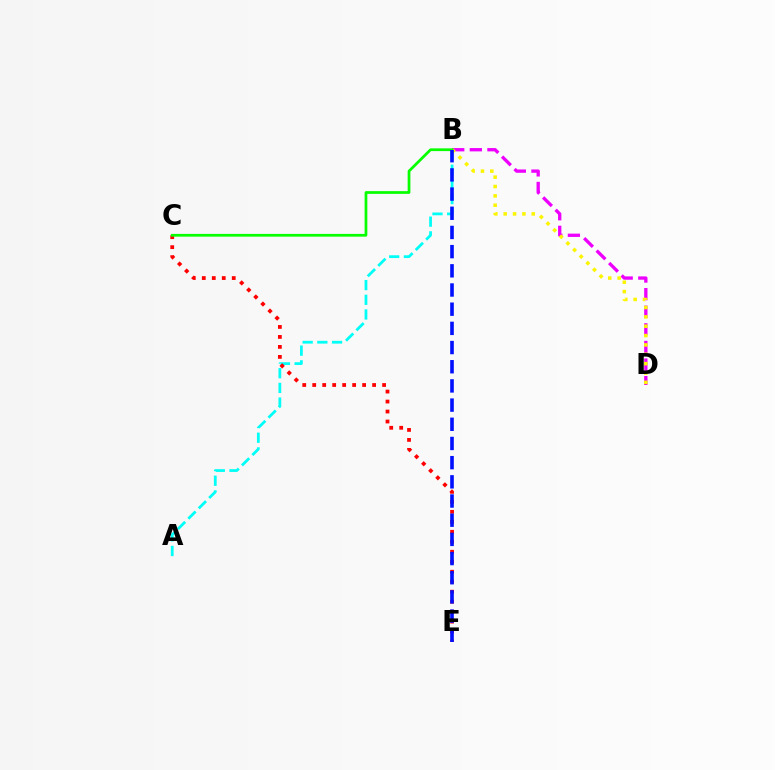{('A', 'B'): [{'color': '#00fff6', 'line_style': 'dashed', 'thickness': 2.0}], ('B', 'D'): [{'color': '#ee00ff', 'line_style': 'dashed', 'thickness': 2.39}, {'color': '#fcf500', 'line_style': 'dotted', 'thickness': 2.54}], ('C', 'E'): [{'color': '#ff0000', 'line_style': 'dotted', 'thickness': 2.71}], ('B', 'C'): [{'color': '#08ff00', 'line_style': 'solid', 'thickness': 1.97}], ('B', 'E'): [{'color': '#0010ff', 'line_style': 'dashed', 'thickness': 2.61}]}